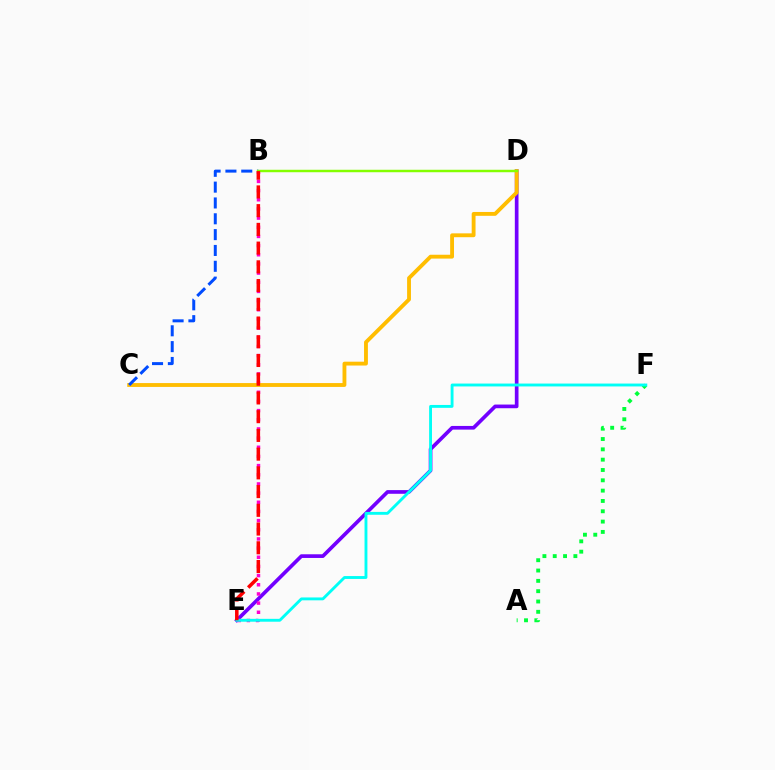{('D', 'E'): [{'color': '#7200ff', 'line_style': 'solid', 'thickness': 2.65}], ('B', 'E'): [{'color': '#ff00cf', 'line_style': 'dotted', 'thickness': 2.49}, {'color': '#ff0000', 'line_style': 'dashed', 'thickness': 2.54}], ('C', 'D'): [{'color': '#ffbd00', 'line_style': 'solid', 'thickness': 2.77}], ('B', 'C'): [{'color': '#004bff', 'line_style': 'dashed', 'thickness': 2.15}], ('A', 'F'): [{'color': '#00ff39', 'line_style': 'dotted', 'thickness': 2.8}], ('B', 'D'): [{'color': '#84ff00', 'line_style': 'solid', 'thickness': 1.77}], ('E', 'F'): [{'color': '#00fff6', 'line_style': 'solid', 'thickness': 2.07}]}